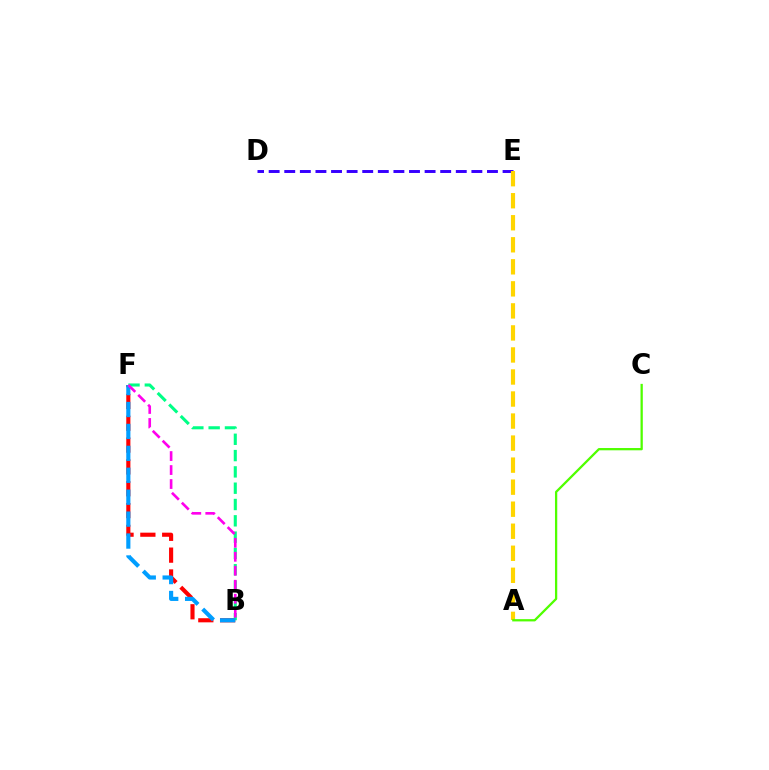{('B', 'F'): [{'color': '#ff0000', 'line_style': 'dashed', 'thickness': 2.97}, {'color': '#00ff86', 'line_style': 'dashed', 'thickness': 2.22}, {'color': '#009eff', 'line_style': 'dashed', 'thickness': 2.98}, {'color': '#ff00ed', 'line_style': 'dashed', 'thickness': 1.9}], ('D', 'E'): [{'color': '#3700ff', 'line_style': 'dashed', 'thickness': 2.12}], ('A', 'E'): [{'color': '#ffd500', 'line_style': 'dashed', 'thickness': 2.99}], ('A', 'C'): [{'color': '#4fff00', 'line_style': 'solid', 'thickness': 1.64}]}